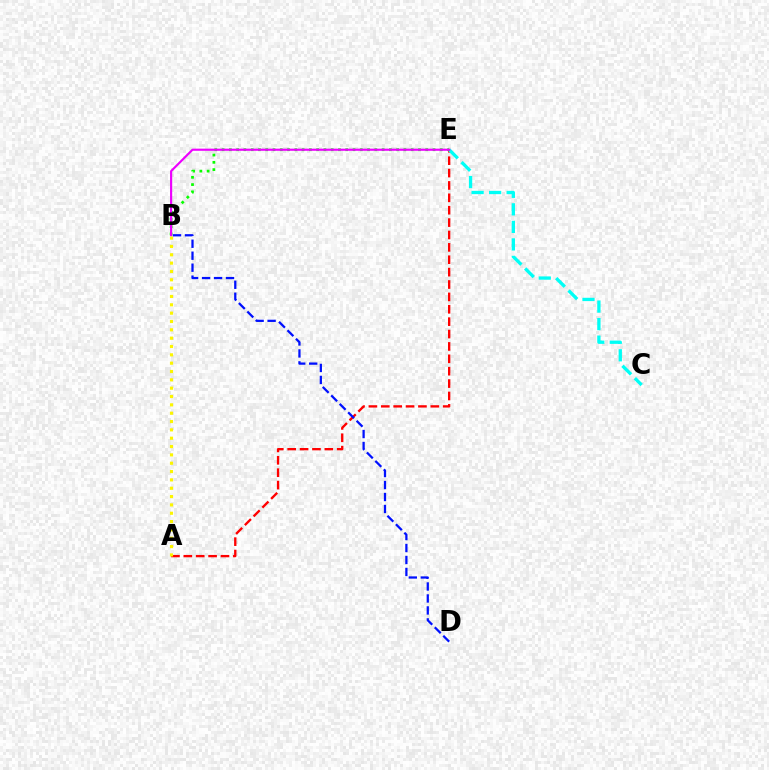{('A', 'E'): [{'color': '#ff0000', 'line_style': 'dashed', 'thickness': 1.68}], ('C', 'E'): [{'color': '#00fff6', 'line_style': 'dashed', 'thickness': 2.38}], ('B', 'E'): [{'color': '#08ff00', 'line_style': 'dotted', 'thickness': 1.98}, {'color': '#ee00ff', 'line_style': 'solid', 'thickness': 1.55}], ('A', 'B'): [{'color': '#fcf500', 'line_style': 'dotted', 'thickness': 2.27}], ('B', 'D'): [{'color': '#0010ff', 'line_style': 'dashed', 'thickness': 1.63}]}